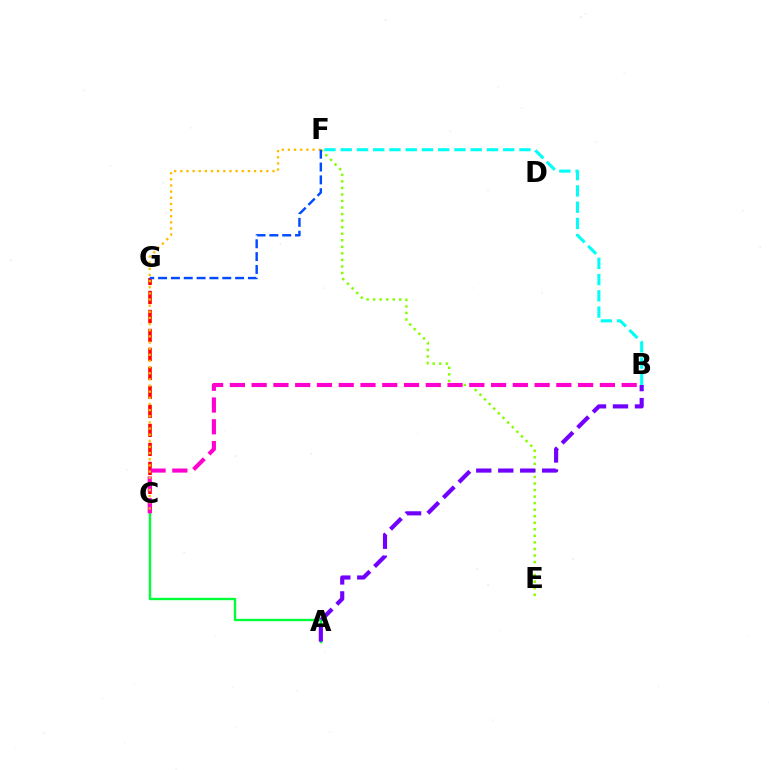{('E', 'F'): [{'color': '#84ff00', 'line_style': 'dotted', 'thickness': 1.78}], ('A', 'C'): [{'color': '#00ff39', 'line_style': 'solid', 'thickness': 1.72}], ('A', 'B'): [{'color': '#7200ff', 'line_style': 'dashed', 'thickness': 2.99}], ('C', 'G'): [{'color': '#ff0000', 'line_style': 'dashed', 'thickness': 2.58}], ('B', 'C'): [{'color': '#ff00cf', 'line_style': 'dashed', 'thickness': 2.96}], ('C', 'F'): [{'color': '#ffbd00', 'line_style': 'dotted', 'thickness': 1.67}], ('F', 'G'): [{'color': '#004bff', 'line_style': 'dashed', 'thickness': 1.74}], ('B', 'F'): [{'color': '#00fff6', 'line_style': 'dashed', 'thickness': 2.21}]}